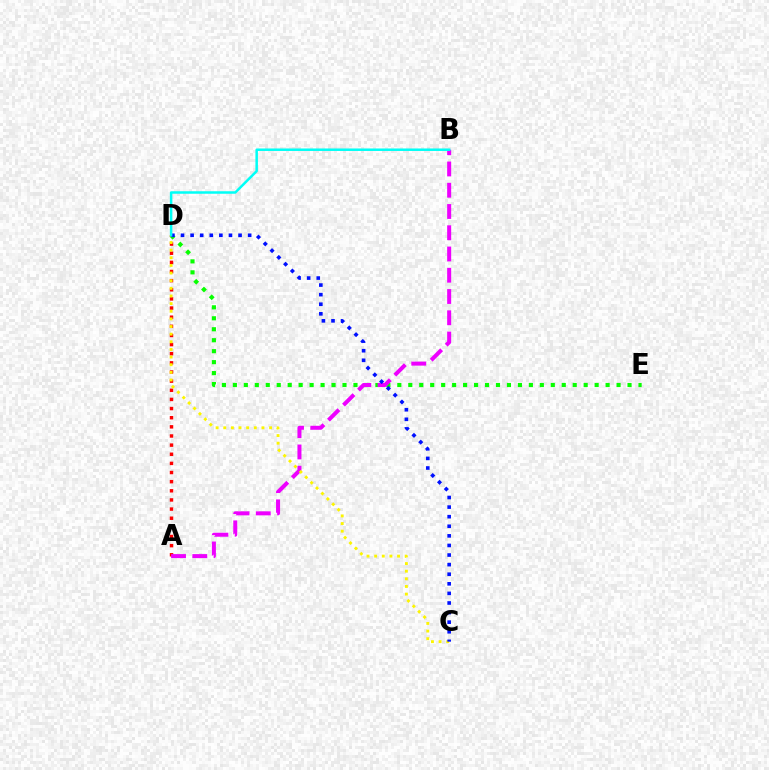{('D', 'E'): [{'color': '#08ff00', 'line_style': 'dotted', 'thickness': 2.98}], ('A', 'D'): [{'color': '#ff0000', 'line_style': 'dotted', 'thickness': 2.48}], ('A', 'B'): [{'color': '#ee00ff', 'line_style': 'dashed', 'thickness': 2.89}], ('C', 'D'): [{'color': '#fcf500', 'line_style': 'dotted', 'thickness': 2.08}, {'color': '#0010ff', 'line_style': 'dotted', 'thickness': 2.61}], ('B', 'D'): [{'color': '#00fff6', 'line_style': 'solid', 'thickness': 1.8}]}